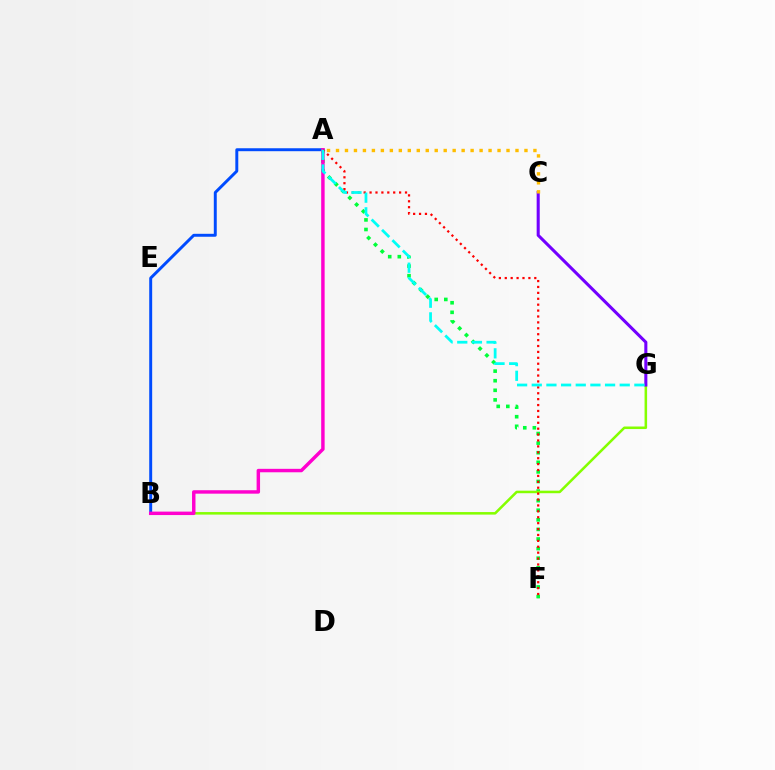{('A', 'F'): [{'color': '#00ff39', 'line_style': 'dotted', 'thickness': 2.6}, {'color': '#ff0000', 'line_style': 'dotted', 'thickness': 1.6}], ('A', 'B'): [{'color': '#004bff', 'line_style': 'solid', 'thickness': 2.12}, {'color': '#ff00cf', 'line_style': 'solid', 'thickness': 2.48}], ('B', 'G'): [{'color': '#84ff00', 'line_style': 'solid', 'thickness': 1.83}], ('C', 'G'): [{'color': '#7200ff', 'line_style': 'solid', 'thickness': 2.2}], ('A', 'C'): [{'color': '#ffbd00', 'line_style': 'dotted', 'thickness': 2.44}], ('A', 'G'): [{'color': '#00fff6', 'line_style': 'dashed', 'thickness': 1.99}]}